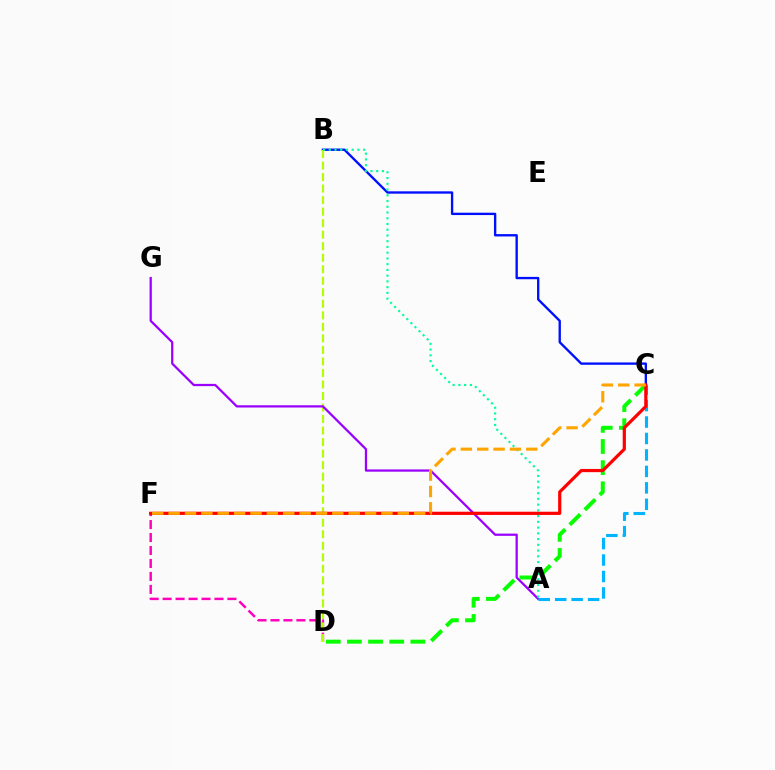{('B', 'C'): [{'color': '#0010ff', 'line_style': 'solid', 'thickness': 1.69}], ('D', 'F'): [{'color': '#ff00bd', 'line_style': 'dashed', 'thickness': 1.76}], ('B', 'D'): [{'color': '#b3ff00', 'line_style': 'dashed', 'thickness': 1.57}], ('C', 'D'): [{'color': '#08ff00', 'line_style': 'dashed', 'thickness': 2.87}], ('A', 'G'): [{'color': '#9b00ff', 'line_style': 'solid', 'thickness': 1.62}], ('A', 'B'): [{'color': '#00ff9d', 'line_style': 'dotted', 'thickness': 1.56}], ('A', 'C'): [{'color': '#00b5ff', 'line_style': 'dashed', 'thickness': 2.24}], ('C', 'F'): [{'color': '#ff0000', 'line_style': 'solid', 'thickness': 2.3}, {'color': '#ffa500', 'line_style': 'dashed', 'thickness': 2.22}]}